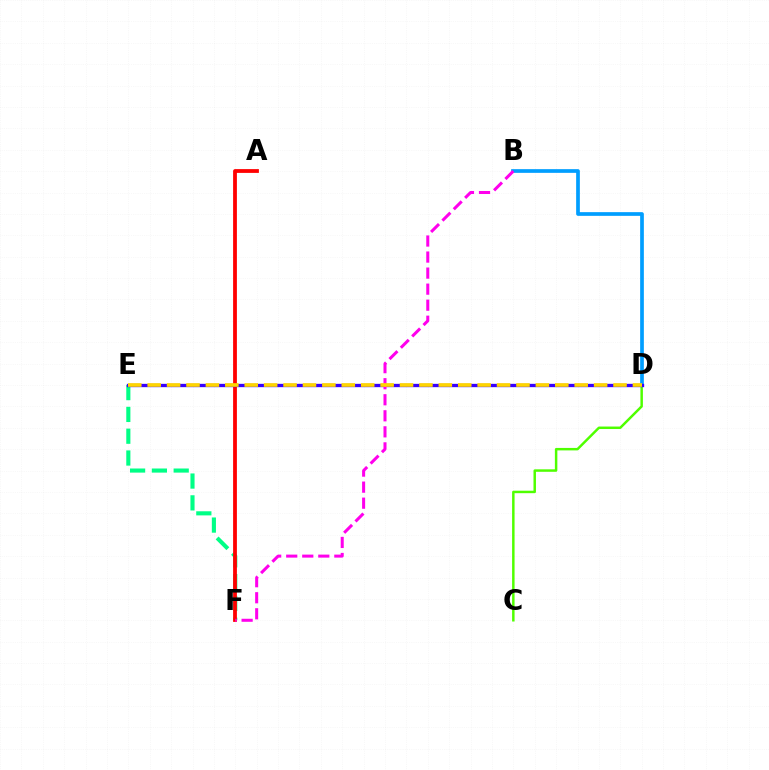{('E', 'F'): [{'color': '#00ff86', 'line_style': 'dashed', 'thickness': 2.96}], ('A', 'F'): [{'color': '#ff0000', 'line_style': 'solid', 'thickness': 2.73}], ('C', 'D'): [{'color': '#4fff00', 'line_style': 'solid', 'thickness': 1.78}], ('B', 'D'): [{'color': '#009eff', 'line_style': 'solid', 'thickness': 2.67}], ('D', 'E'): [{'color': '#3700ff', 'line_style': 'solid', 'thickness': 2.39}, {'color': '#ffd500', 'line_style': 'dashed', 'thickness': 2.64}], ('B', 'F'): [{'color': '#ff00ed', 'line_style': 'dashed', 'thickness': 2.18}]}